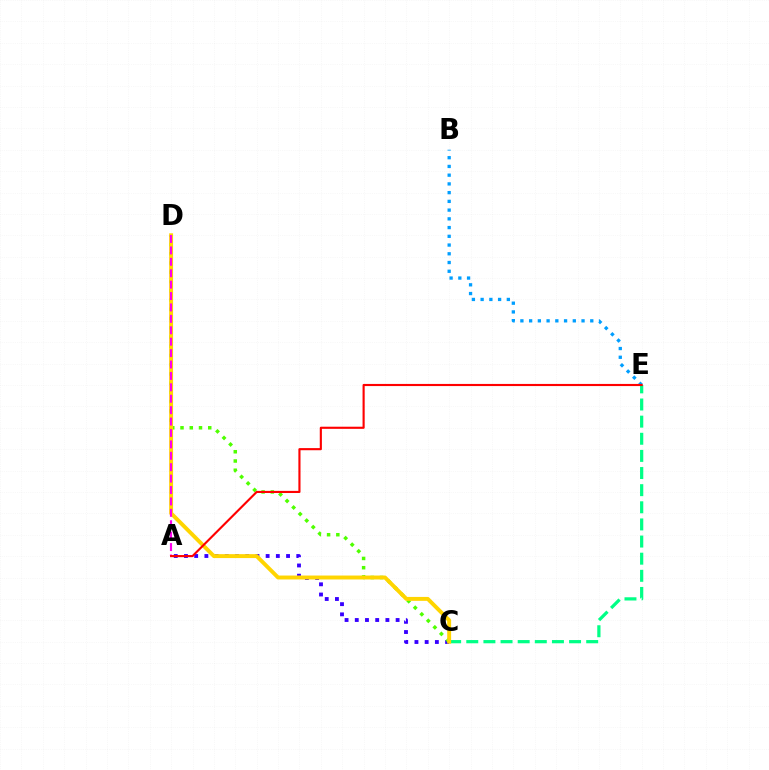{('A', 'C'): [{'color': '#3700ff', 'line_style': 'dotted', 'thickness': 2.77}], ('C', 'E'): [{'color': '#00ff86', 'line_style': 'dashed', 'thickness': 2.33}], ('C', 'D'): [{'color': '#4fff00', 'line_style': 'dotted', 'thickness': 2.51}, {'color': '#ffd500', 'line_style': 'solid', 'thickness': 2.83}], ('B', 'E'): [{'color': '#009eff', 'line_style': 'dotted', 'thickness': 2.37}], ('A', 'D'): [{'color': '#ff00ed', 'line_style': 'dashed', 'thickness': 1.55}], ('A', 'E'): [{'color': '#ff0000', 'line_style': 'solid', 'thickness': 1.53}]}